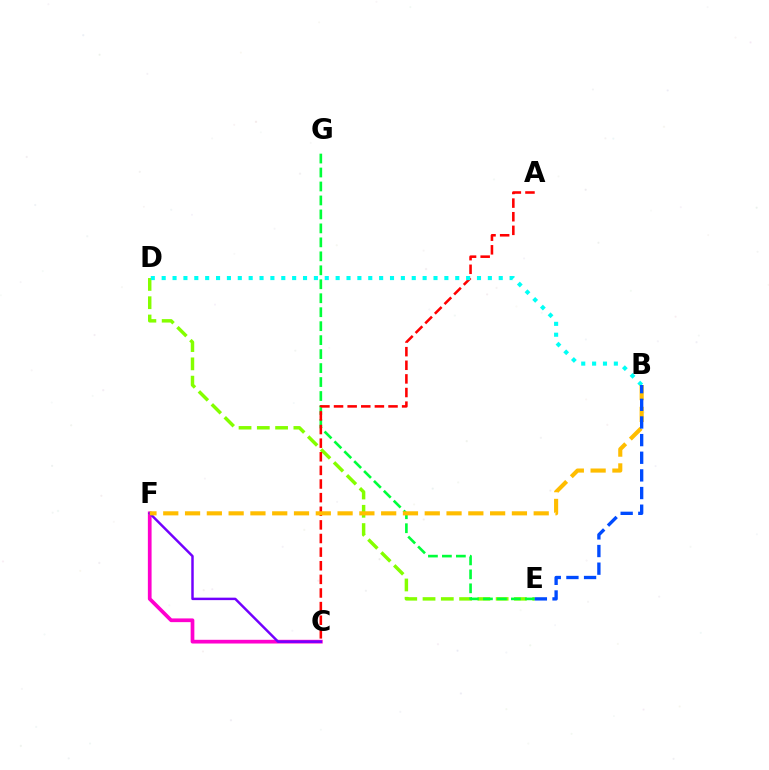{('D', 'E'): [{'color': '#84ff00', 'line_style': 'dashed', 'thickness': 2.48}], ('E', 'G'): [{'color': '#00ff39', 'line_style': 'dashed', 'thickness': 1.9}], ('A', 'C'): [{'color': '#ff0000', 'line_style': 'dashed', 'thickness': 1.85}], ('C', 'F'): [{'color': '#ff00cf', 'line_style': 'solid', 'thickness': 2.68}, {'color': '#7200ff', 'line_style': 'solid', 'thickness': 1.78}], ('B', 'D'): [{'color': '#00fff6', 'line_style': 'dotted', 'thickness': 2.95}], ('B', 'F'): [{'color': '#ffbd00', 'line_style': 'dashed', 'thickness': 2.96}], ('B', 'E'): [{'color': '#004bff', 'line_style': 'dashed', 'thickness': 2.4}]}